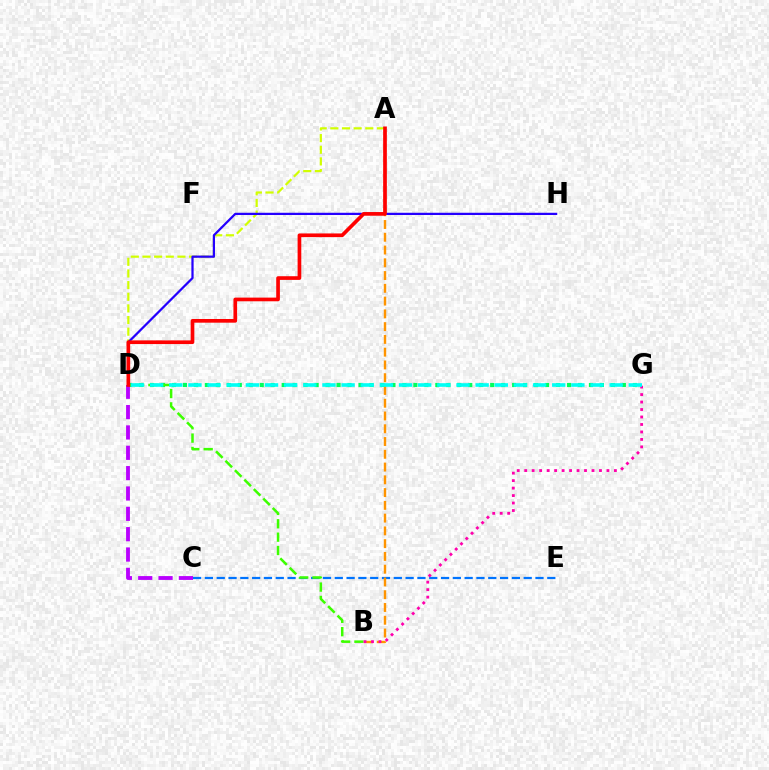{('C', 'E'): [{'color': '#0074ff', 'line_style': 'dashed', 'thickness': 1.6}], ('D', 'G'): [{'color': '#00ff5c', 'line_style': 'dotted', 'thickness': 2.98}, {'color': '#00fff6', 'line_style': 'dashed', 'thickness': 2.6}], ('A', 'D'): [{'color': '#d1ff00', 'line_style': 'dashed', 'thickness': 1.58}, {'color': '#ff0000', 'line_style': 'solid', 'thickness': 2.65}], ('D', 'H'): [{'color': '#2500ff', 'line_style': 'solid', 'thickness': 1.61}], ('A', 'B'): [{'color': '#ff9400', 'line_style': 'dashed', 'thickness': 1.73}], ('B', 'D'): [{'color': '#3dff00', 'line_style': 'dashed', 'thickness': 1.82}], ('C', 'D'): [{'color': '#b900ff', 'line_style': 'dashed', 'thickness': 2.76}], ('B', 'G'): [{'color': '#ff00ac', 'line_style': 'dotted', 'thickness': 2.03}]}